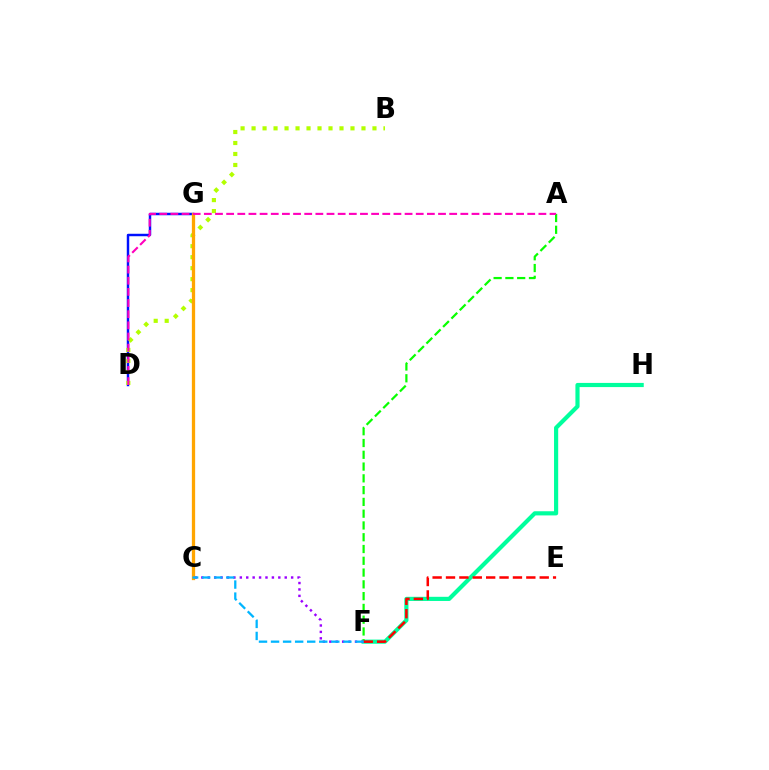{('F', 'H'): [{'color': '#00ff9d', 'line_style': 'solid', 'thickness': 3.0}], ('A', 'F'): [{'color': '#08ff00', 'line_style': 'dashed', 'thickness': 1.6}], ('D', 'G'): [{'color': '#0010ff', 'line_style': 'solid', 'thickness': 1.76}], ('B', 'D'): [{'color': '#b3ff00', 'line_style': 'dotted', 'thickness': 2.99}], ('C', 'G'): [{'color': '#ffa500', 'line_style': 'solid', 'thickness': 2.37}], ('E', 'F'): [{'color': '#ff0000', 'line_style': 'dashed', 'thickness': 1.82}], ('A', 'D'): [{'color': '#ff00bd', 'line_style': 'dashed', 'thickness': 1.51}], ('C', 'F'): [{'color': '#9b00ff', 'line_style': 'dotted', 'thickness': 1.74}, {'color': '#00b5ff', 'line_style': 'dashed', 'thickness': 1.64}]}